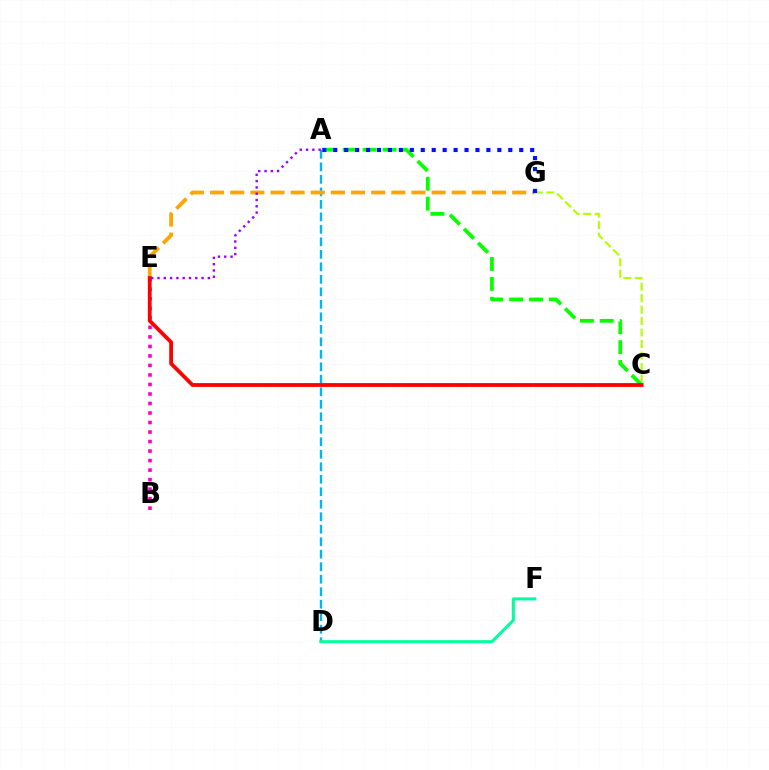{('C', 'G'): [{'color': '#b3ff00', 'line_style': 'dashed', 'thickness': 1.56}], ('B', 'E'): [{'color': '#ff00bd', 'line_style': 'dotted', 'thickness': 2.59}], ('A', 'D'): [{'color': '#00b5ff', 'line_style': 'dashed', 'thickness': 1.7}], ('A', 'C'): [{'color': '#08ff00', 'line_style': 'dashed', 'thickness': 2.7}], ('E', 'G'): [{'color': '#ffa500', 'line_style': 'dashed', 'thickness': 2.74}], ('D', 'F'): [{'color': '#00ff9d', 'line_style': 'solid', 'thickness': 2.17}], ('A', 'G'): [{'color': '#0010ff', 'line_style': 'dotted', 'thickness': 2.97}], ('C', 'E'): [{'color': '#ff0000', 'line_style': 'solid', 'thickness': 2.72}], ('A', 'E'): [{'color': '#9b00ff', 'line_style': 'dotted', 'thickness': 1.71}]}